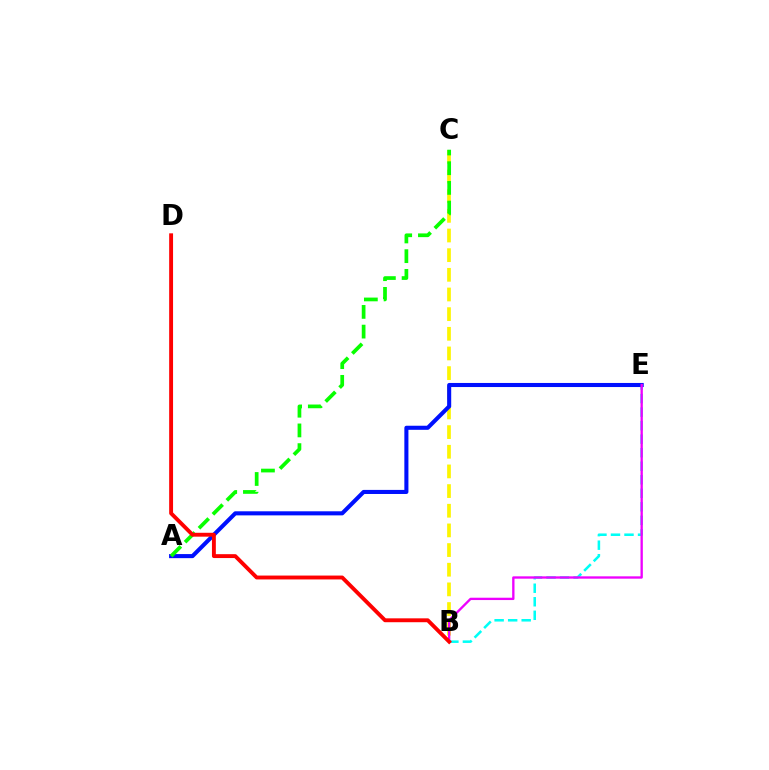{('B', 'C'): [{'color': '#fcf500', 'line_style': 'dashed', 'thickness': 2.67}], ('B', 'E'): [{'color': '#00fff6', 'line_style': 'dashed', 'thickness': 1.84}, {'color': '#ee00ff', 'line_style': 'solid', 'thickness': 1.68}], ('A', 'E'): [{'color': '#0010ff', 'line_style': 'solid', 'thickness': 2.94}], ('A', 'C'): [{'color': '#08ff00', 'line_style': 'dashed', 'thickness': 2.68}], ('B', 'D'): [{'color': '#ff0000', 'line_style': 'solid', 'thickness': 2.8}]}